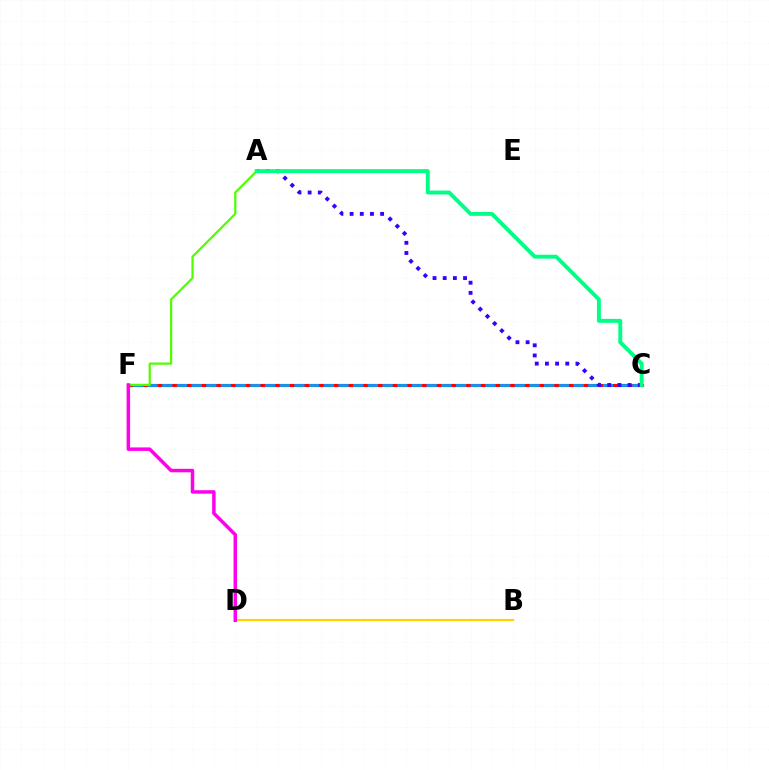{('C', 'F'): [{'color': '#ff0000', 'line_style': 'solid', 'thickness': 2.27}, {'color': '#009eff', 'line_style': 'dashed', 'thickness': 2.0}], ('B', 'D'): [{'color': '#ffd500', 'line_style': 'solid', 'thickness': 1.55}], ('A', 'C'): [{'color': '#3700ff', 'line_style': 'dotted', 'thickness': 2.76}, {'color': '#00ff86', 'line_style': 'solid', 'thickness': 2.82}], ('A', 'F'): [{'color': '#4fff00', 'line_style': 'solid', 'thickness': 1.59}], ('D', 'F'): [{'color': '#ff00ed', 'line_style': 'solid', 'thickness': 2.51}]}